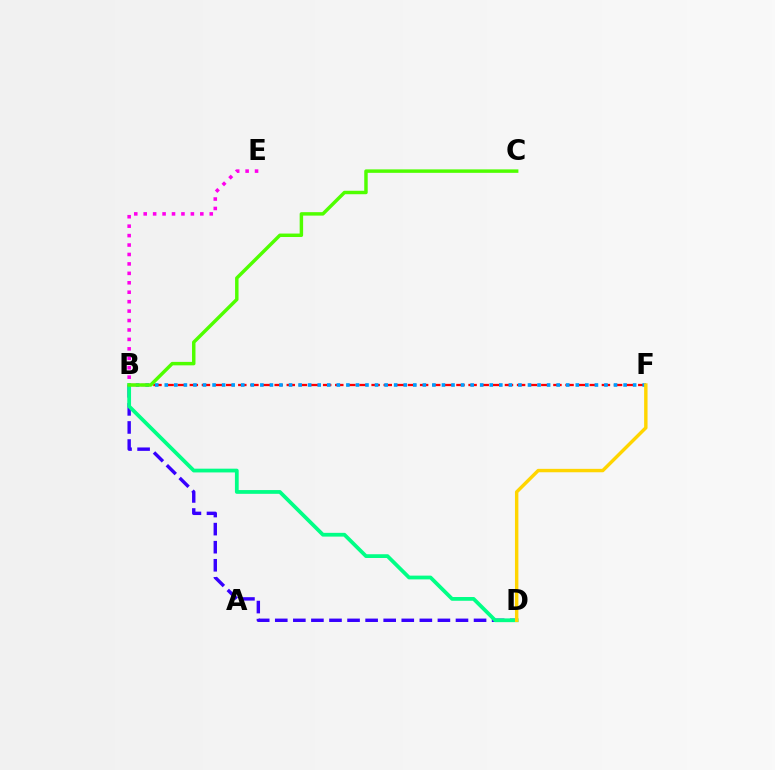{('B', 'D'): [{'color': '#3700ff', 'line_style': 'dashed', 'thickness': 2.46}, {'color': '#00ff86', 'line_style': 'solid', 'thickness': 2.7}], ('B', 'F'): [{'color': '#ff0000', 'line_style': 'dashed', 'thickness': 1.65}, {'color': '#009eff', 'line_style': 'dotted', 'thickness': 2.6}], ('D', 'F'): [{'color': '#ffd500', 'line_style': 'solid', 'thickness': 2.46}], ('B', 'E'): [{'color': '#ff00ed', 'line_style': 'dotted', 'thickness': 2.56}], ('B', 'C'): [{'color': '#4fff00', 'line_style': 'solid', 'thickness': 2.49}]}